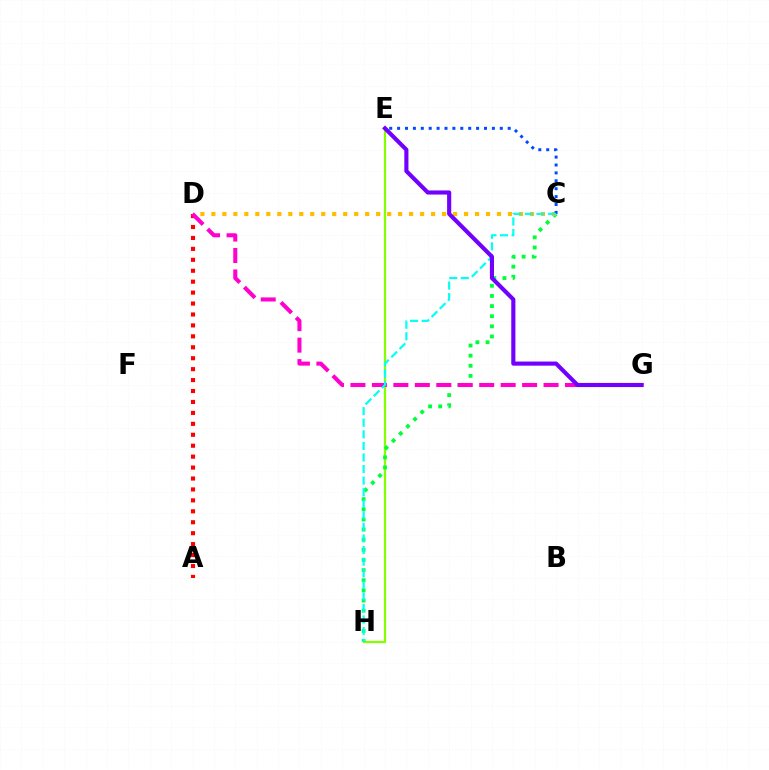{('E', 'H'): [{'color': '#84ff00', 'line_style': 'solid', 'thickness': 1.61}], ('C', 'H'): [{'color': '#00ff39', 'line_style': 'dotted', 'thickness': 2.75}, {'color': '#00fff6', 'line_style': 'dashed', 'thickness': 1.57}], ('C', 'D'): [{'color': '#ffbd00', 'line_style': 'dotted', 'thickness': 2.98}], ('C', 'E'): [{'color': '#004bff', 'line_style': 'dotted', 'thickness': 2.15}], ('A', 'D'): [{'color': '#ff0000', 'line_style': 'dotted', 'thickness': 2.97}], ('D', 'G'): [{'color': '#ff00cf', 'line_style': 'dashed', 'thickness': 2.91}], ('E', 'G'): [{'color': '#7200ff', 'line_style': 'solid', 'thickness': 2.97}]}